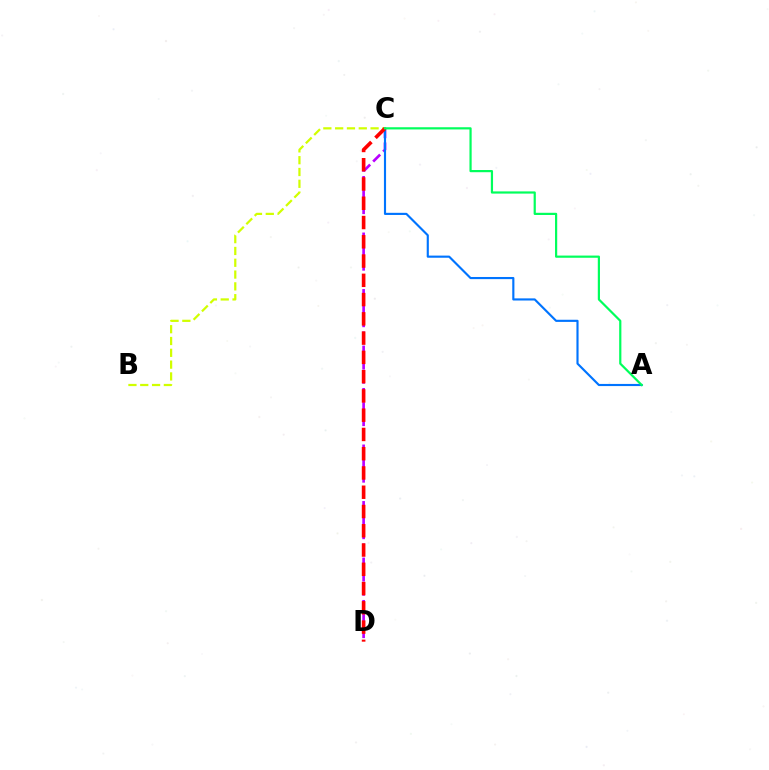{('C', 'D'): [{'color': '#b900ff', 'line_style': 'dashed', 'thickness': 1.92}, {'color': '#ff0000', 'line_style': 'dashed', 'thickness': 2.62}], ('A', 'C'): [{'color': '#0074ff', 'line_style': 'solid', 'thickness': 1.54}, {'color': '#00ff5c', 'line_style': 'solid', 'thickness': 1.58}], ('B', 'C'): [{'color': '#d1ff00', 'line_style': 'dashed', 'thickness': 1.6}]}